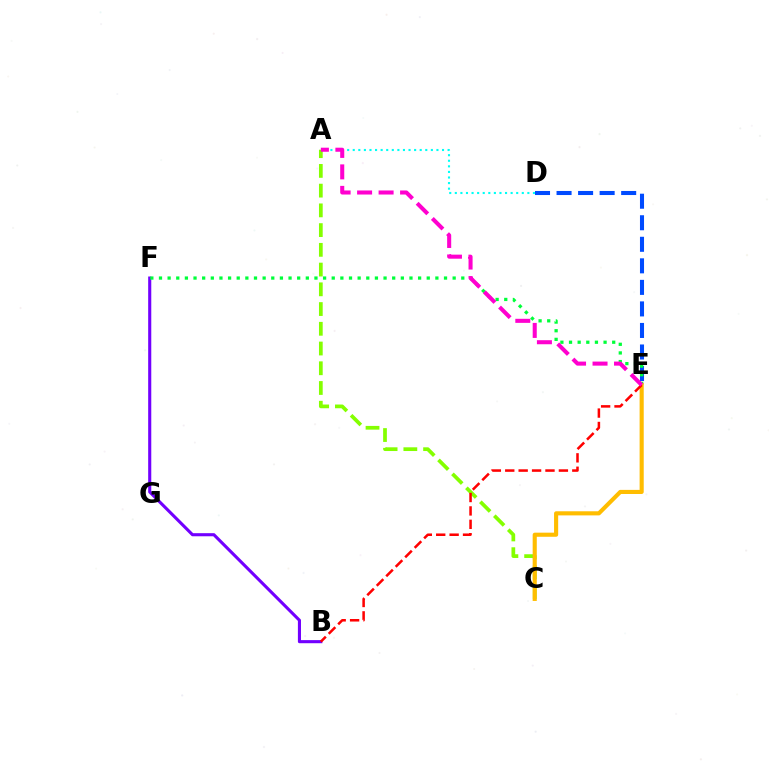{('A', 'C'): [{'color': '#84ff00', 'line_style': 'dashed', 'thickness': 2.68}], ('D', 'E'): [{'color': '#004bff', 'line_style': 'dashed', 'thickness': 2.93}], ('B', 'F'): [{'color': '#7200ff', 'line_style': 'solid', 'thickness': 2.23}], ('E', 'F'): [{'color': '#00ff39', 'line_style': 'dotted', 'thickness': 2.35}], ('C', 'E'): [{'color': '#ffbd00', 'line_style': 'solid', 'thickness': 2.96}], ('A', 'D'): [{'color': '#00fff6', 'line_style': 'dotted', 'thickness': 1.52}], ('B', 'E'): [{'color': '#ff0000', 'line_style': 'dashed', 'thickness': 1.82}], ('A', 'E'): [{'color': '#ff00cf', 'line_style': 'dashed', 'thickness': 2.92}]}